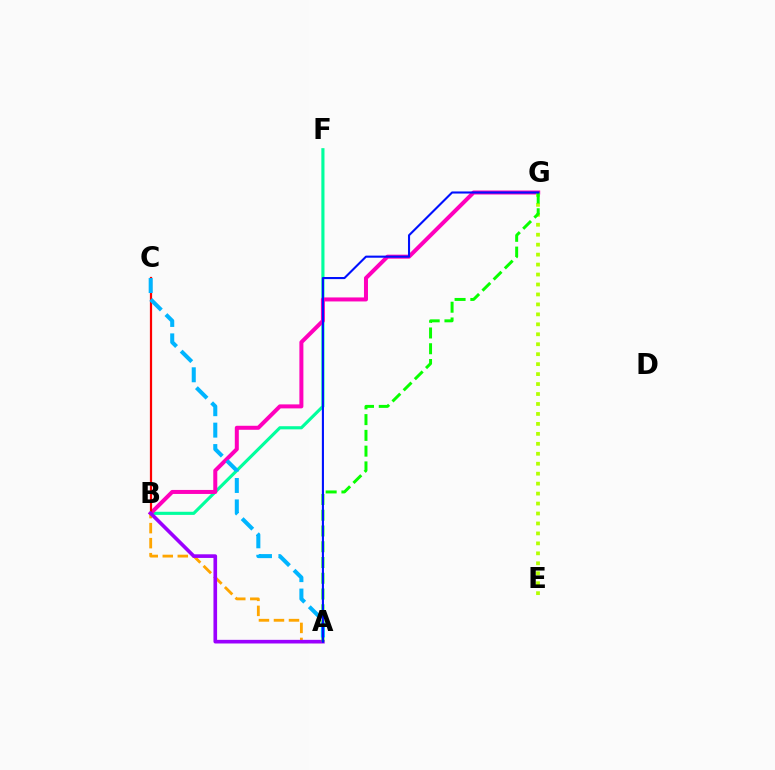{('B', 'F'): [{'color': '#00ff9d', 'line_style': 'solid', 'thickness': 2.25}], ('B', 'G'): [{'color': '#ff00bd', 'line_style': 'solid', 'thickness': 2.88}], ('E', 'G'): [{'color': '#b3ff00', 'line_style': 'dotted', 'thickness': 2.71}], ('B', 'C'): [{'color': '#ff0000', 'line_style': 'solid', 'thickness': 1.6}], ('A', 'B'): [{'color': '#ffa500', 'line_style': 'dashed', 'thickness': 2.04}, {'color': '#9b00ff', 'line_style': 'solid', 'thickness': 2.62}], ('A', 'G'): [{'color': '#08ff00', 'line_style': 'dashed', 'thickness': 2.14}, {'color': '#0010ff', 'line_style': 'solid', 'thickness': 1.51}], ('A', 'C'): [{'color': '#00b5ff', 'line_style': 'dashed', 'thickness': 2.91}]}